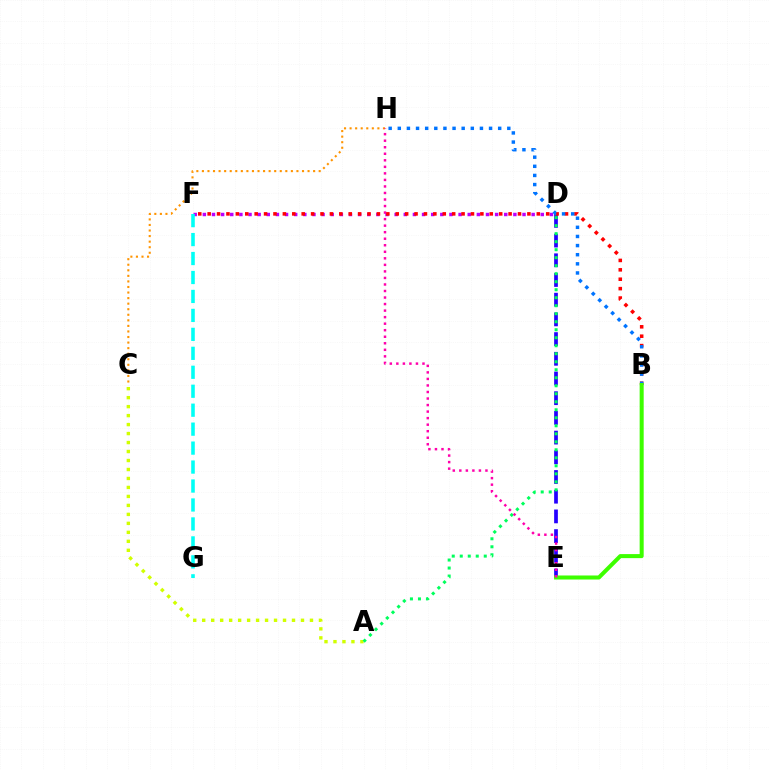{('D', 'E'): [{'color': '#2500ff', 'line_style': 'dashed', 'thickness': 2.68}], ('A', 'C'): [{'color': '#d1ff00', 'line_style': 'dotted', 'thickness': 2.44}], ('D', 'F'): [{'color': '#b900ff', 'line_style': 'dotted', 'thickness': 2.48}], ('B', 'F'): [{'color': '#ff0000', 'line_style': 'dotted', 'thickness': 2.56}], ('B', 'H'): [{'color': '#0074ff', 'line_style': 'dotted', 'thickness': 2.48}], ('B', 'E'): [{'color': '#3dff00', 'line_style': 'solid', 'thickness': 2.9}], ('A', 'D'): [{'color': '#00ff5c', 'line_style': 'dotted', 'thickness': 2.17}], ('F', 'G'): [{'color': '#00fff6', 'line_style': 'dashed', 'thickness': 2.58}], ('C', 'H'): [{'color': '#ff9400', 'line_style': 'dotted', 'thickness': 1.51}], ('E', 'H'): [{'color': '#ff00ac', 'line_style': 'dotted', 'thickness': 1.78}]}